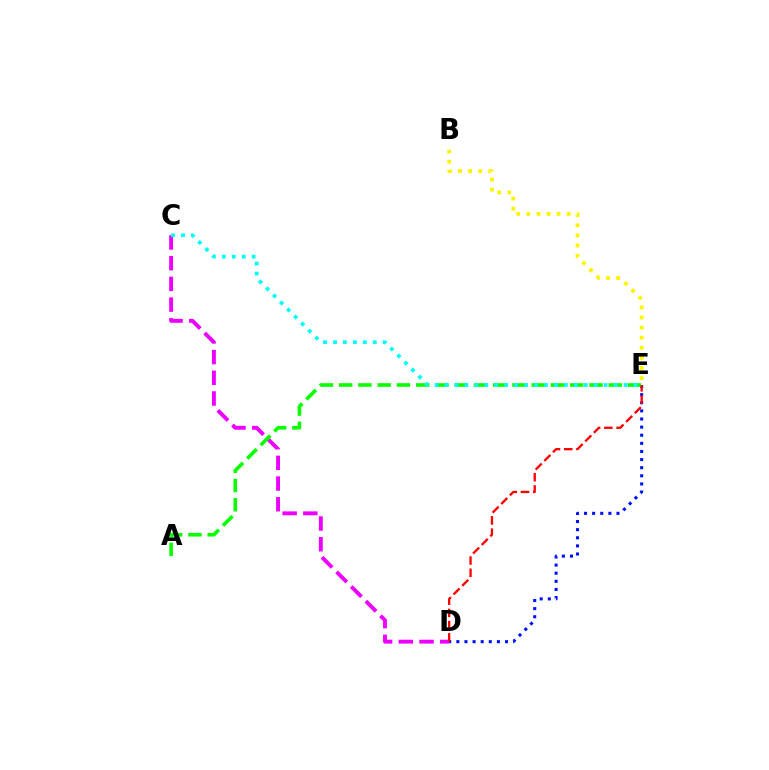{('D', 'E'): [{'color': '#0010ff', 'line_style': 'dotted', 'thickness': 2.21}, {'color': '#ff0000', 'line_style': 'dashed', 'thickness': 1.66}], ('C', 'D'): [{'color': '#ee00ff', 'line_style': 'dashed', 'thickness': 2.81}], ('A', 'E'): [{'color': '#08ff00', 'line_style': 'dashed', 'thickness': 2.62}], ('C', 'E'): [{'color': '#00fff6', 'line_style': 'dotted', 'thickness': 2.7}], ('B', 'E'): [{'color': '#fcf500', 'line_style': 'dotted', 'thickness': 2.74}]}